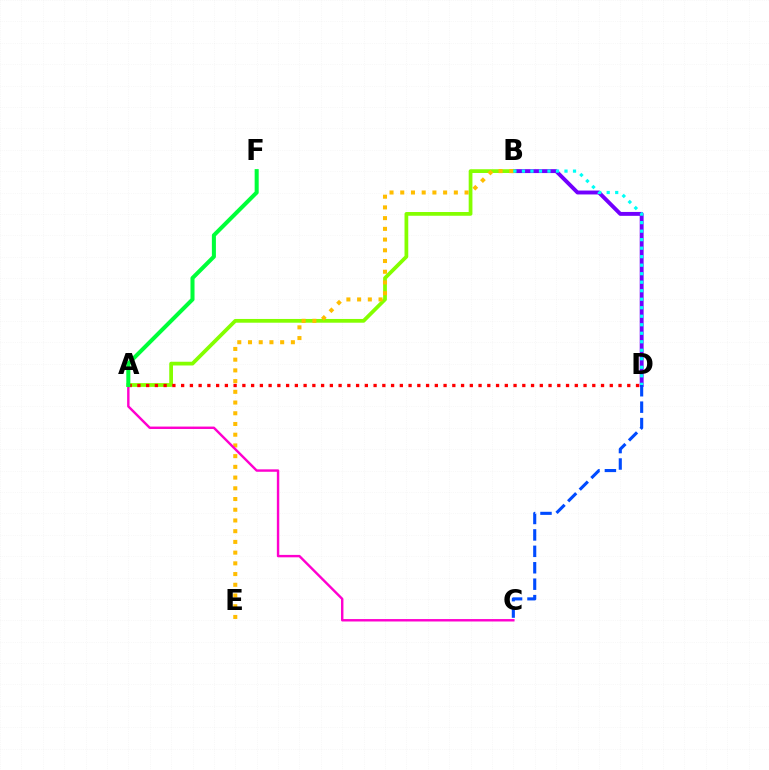{('B', 'D'): [{'color': '#7200ff', 'line_style': 'solid', 'thickness': 2.81}, {'color': '#00fff6', 'line_style': 'dotted', 'thickness': 2.31}], ('C', 'D'): [{'color': '#004bff', 'line_style': 'dashed', 'thickness': 2.23}], ('A', 'B'): [{'color': '#84ff00', 'line_style': 'solid', 'thickness': 2.7}], ('B', 'E'): [{'color': '#ffbd00', 'line_style': 'dotted', 'thickness': 2.91}], ('A', 'C'): [{'color': '#ff00cf', 'line_style': 'solid', 'thickness': 1.74}], ('A', 'D'): [{'color': '#ff0000', 'line_style': 'dotted', 'thickness': 2.38}], ('A', 'F'): [{'color': '#00ff39', 'line_style': 'solid', 'thickness': 2.91}]}